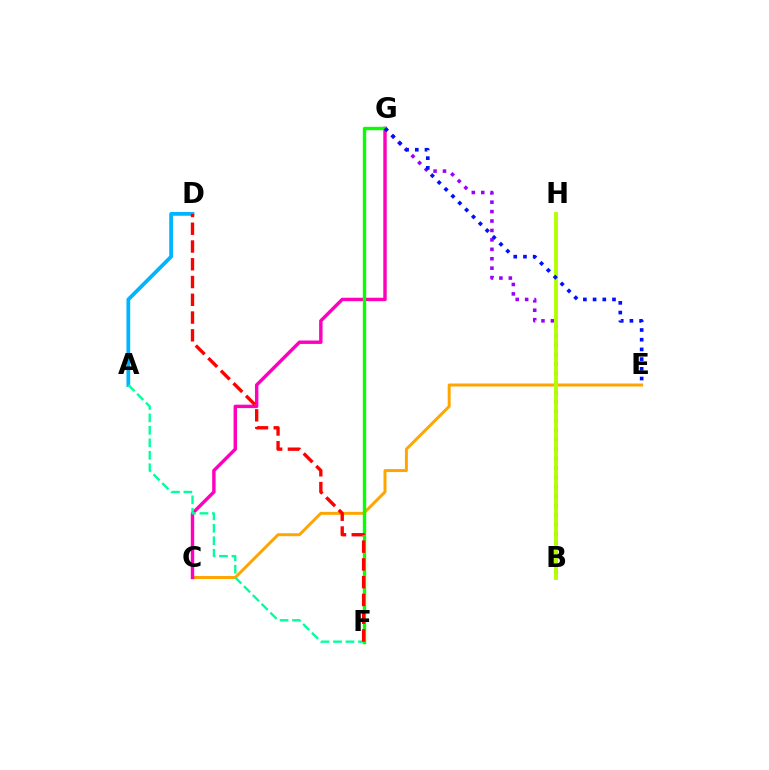{('B', 'G'): [{'color': '#9b00ff', 'line_style': 'dotted', 'thickness': 2.56}], ('A', 'D'): [{'color': '#00b5ff', 'line_style': 'solid', 'thickness': 2.7}], ('C', 'E'): [{'color': '#ffa500', 'line_style': 'solid', 'thickness': 2.14}], ('C', 'G'): [{'color': '#ff00bd', 'line_style': 'solid', 'thickness': 2.46}], ('F', 'G'): [{'color': '#08ff00', 'line_style': 'solid', 'thickness': 2.43}], ('B', 'H'): [{'color': '#b3ff00', 'line_style': 'solid', 'thickness': 2.78}], ('E', 'G'): [{'color': '#0010ff', 'line_style': 'dotted', 'thickness': 2.64}], ('A', 'F'): [{'color': '#00ff9d', 'line_style': 'dashed', 'thickness': 1.69}], ('D', 'F'): [{'color': '#ff0000', 'line_style': 'dashed', 'thickness': 2.41}]}